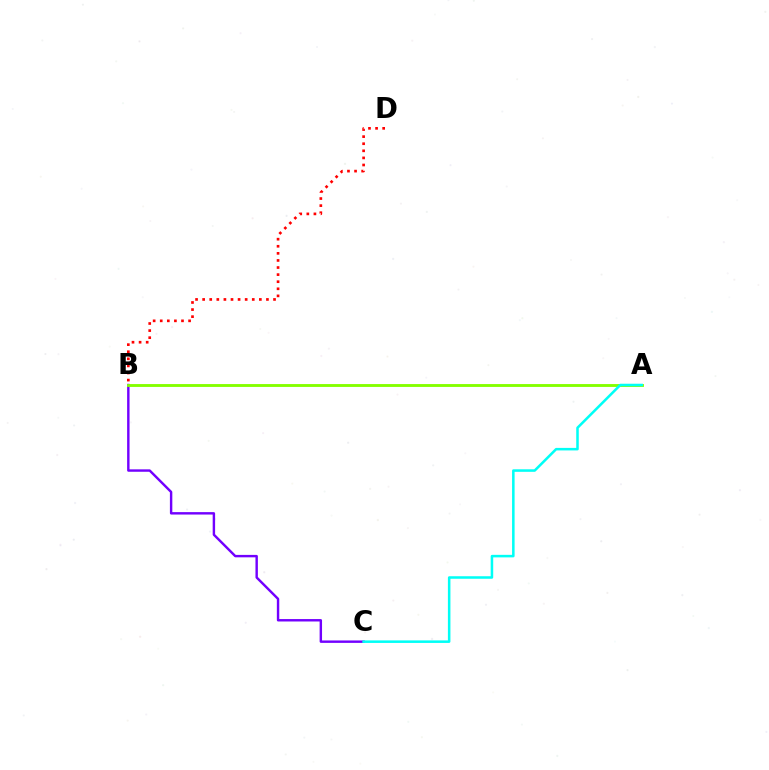{('B', 'C'): [{'color': '#7200ff', 'line_style': 'solid', 'thickness': 1.74}], ('A', 'B'): [{'color': '#84ff00', 'line_style': 'solid', 'thickness': 2.06}], ('A', 'C'): [{'color': '#00fff6', 'line_style': 'solid', 'thickness': 1.83}], ('B', 'D'): [{'color': '#ff0000', 'line_style': 'dotted', 'thickness': 1.93}]}